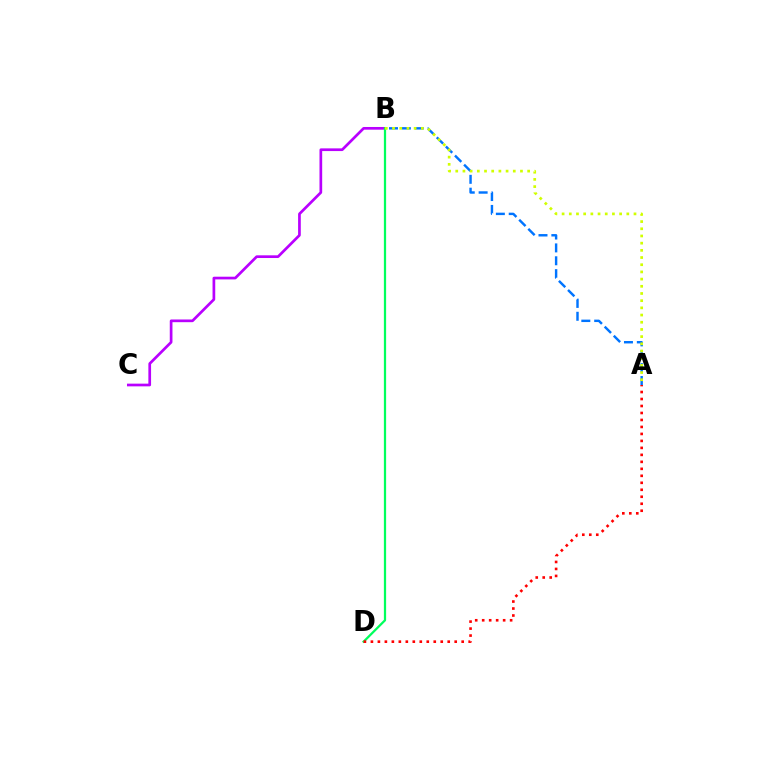{('B', 'C'): [{'color': '#b900ff', 'line_style': 'solid', 'thickness': 1.94}], ('A', 'B'): [{'color': '#0074ff', 'line_style': 'dashed', 'thickness': 1.75}, {'color': '#d1ff00', 'line_style': 'dotted', 'thickness': 1.95}], ('B', 'D'): [{'color': '#00ff5c', 'line_style': 'solid', 'thickness': 1.61}], ('A', 'D'): [{'color': '#ff0000', 'line_style': 'dotted', 'thickness': 1.9}]}